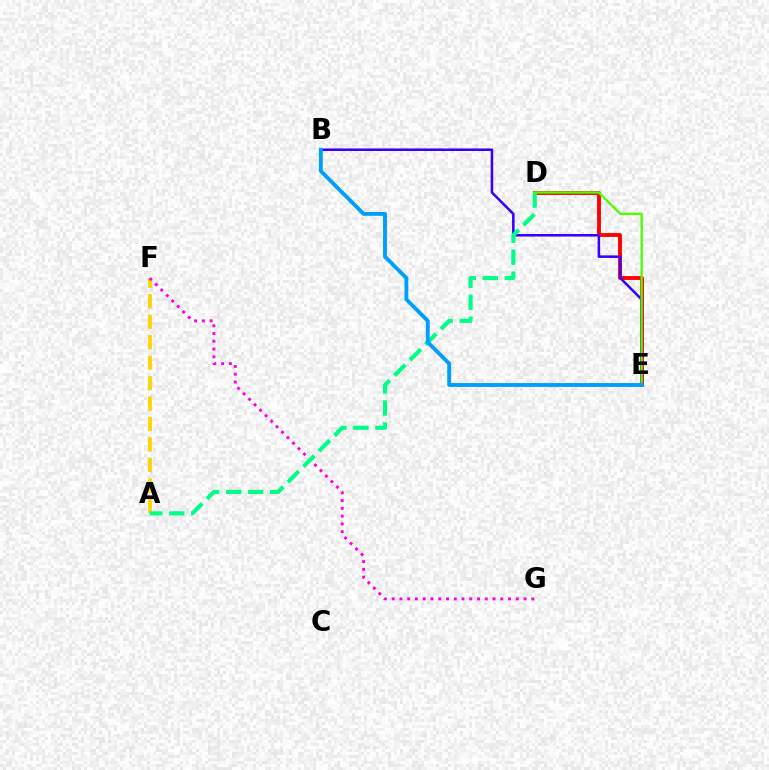{('D', 'E'): [{'color': '#ff0000', 'line_style': 'solid', 'thickness': 2.78}, {'color': '#4fff00', 'line_style': 'solid', 'thickness': 1.67}], ('A', 'F'): [{'color': '#ffd500', 'line_style': 'dashed', 'thickness': 2.78}], ('B', 'E'): [{'color': '#3700ff', 'line_style': 'solid', 'thickness': 1.84}, {'color': '#009eff', 'line_style': 'solid', 'thickness': 2.78}], ('F', 'G'): [{'color': '#ff00ed', 'line_style': 'dotted', 'thickness': 2.11}], ('A', 'D'): [{'color': '#00ff86', 'line_style': 'dashed', 'thickness': 2.98}]}